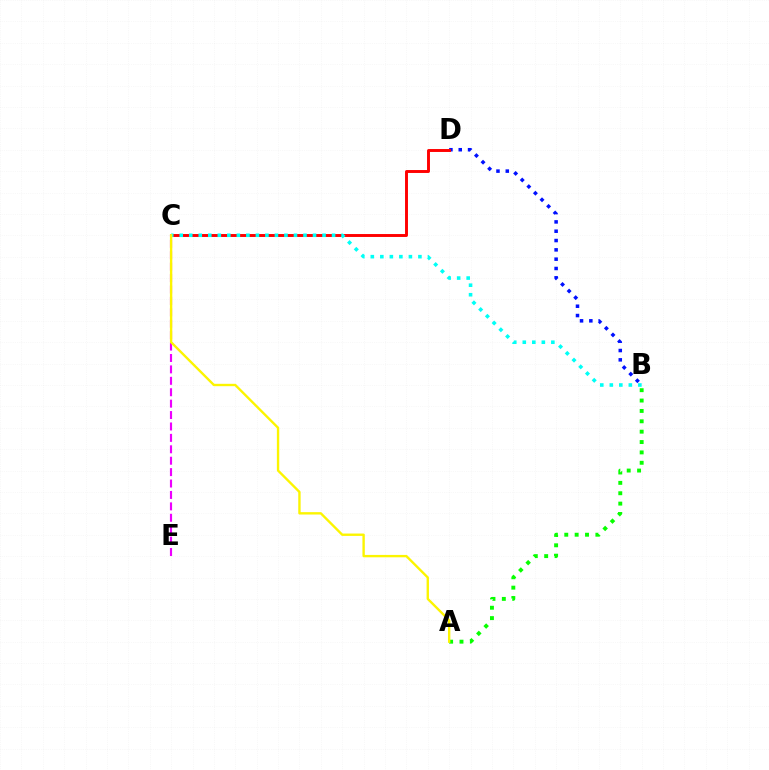{('A', 'B'): [{'color': '#08ff00', 'line_style': 'dotted', 'thickness': 2.82}], ('C', 'E'): [{'color': '#ee00ff', 'line_style': 'dashed', 'thickness': 1.55}], ('B', 'D'): [{'color': '#0010ff', 'line_style': 'dotted', 'thickness': 2.53}], ('C', 'D'): [{'color': '#ff0000', 'line_style': 'solid', 'thickness': 2.1}], ('B', 'C'): [{'color': '#00fff6', 'line_style': 'dotted', 'thickness': 2.59}], ('A', 'C'): [{'color': '#fcf500', 'line_style': 'solid', 'thickness': 1.71}]}